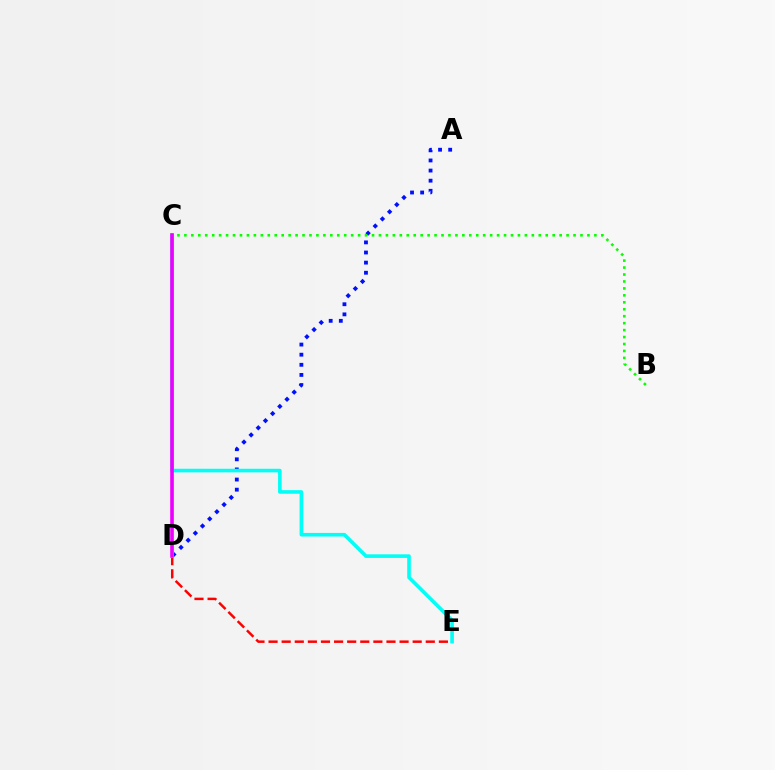{('D', 'E'): [{'color': '#ff0000', 'line_style': 'dashed', 'thickness': 1.78}], ('A', 'D'): [{'color': '#0010ff', 'line_style': 'dotted', 'thickness': 2.75}], ('B', 'C'): [{'color': '#08ff00', 'line_style': 'dotted', 'thickness': 1.89}], ('C', 'D'): [{'color': '#fcf500', 'line_style': 'solid', 'thickness': 2.08}, {'color': '#ee00ff', 'line_style': 'solid', 'thickness': 2.58}], ('C', 'E'): [{'color': '#00fff6', 'line_style': 'solid', 'thickness': 2.6}]}